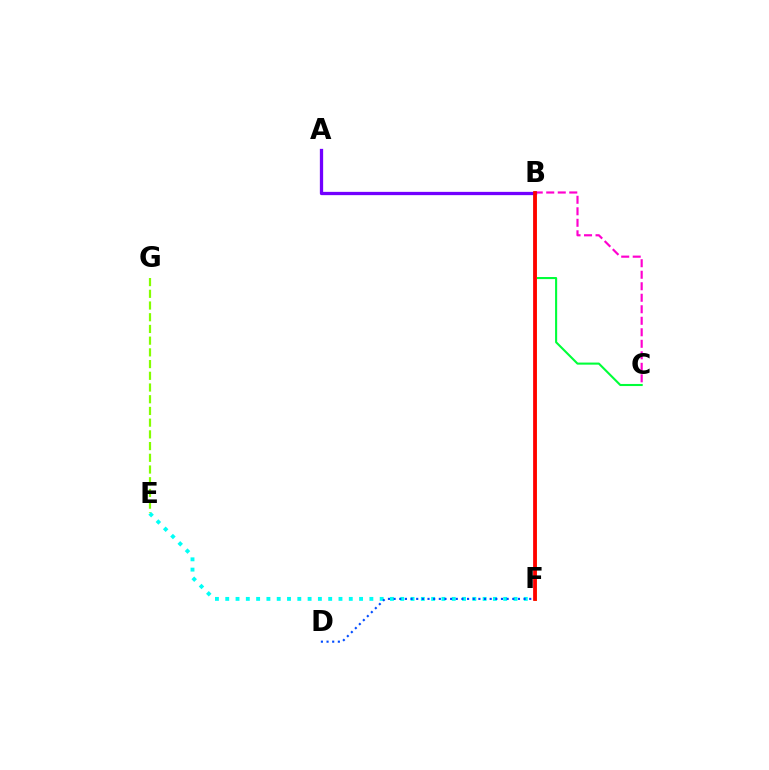{('B', 'C'): [{'color': '#ff00cf', 'line_style': 'dashed', 'thickness': 1.56}, {'color': '#00ff39', 'line_style': 'solid', 'thickness': 1.51}], ('E', 'G'): [{'color': '#84ff00', 'line_style': 'dashed', 'thickness': 1.59}], ('B', 'F'): [{'color': '#ffbd00', 'line_style': 'solid', 'thickness': 2.14}, {'color': '#ff0000', 'line_style': 'solid', 'thickness': 2.7}], ('E', 'F'): [{'color': '#00fff6', 'line_style': 'dotted', 'thickness': 2.8}], ('D', 'F'): [{'color': '#004bff', 'line_style': 'dotted', 'thickness': 1.54}], ('A', 'B'): [{'color': '#7200ff', 'line_style': 'solid', 'thickness': 2.36}]}